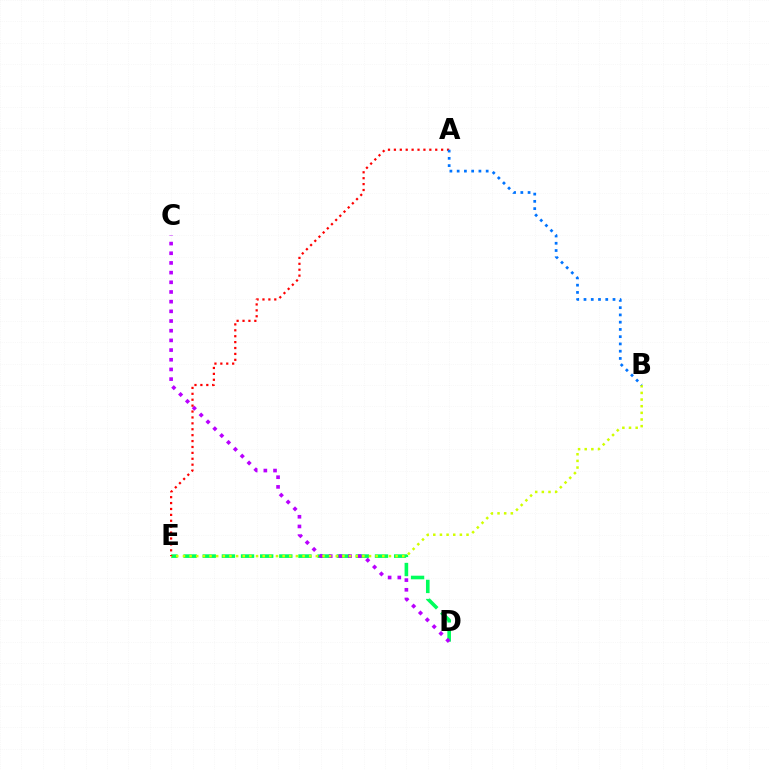{('D', 'E'): [{'color': '#00ff5c', 'line_style': 'dashed', 'thickness': 2.6}], ('C', 'D'): [{'color': '#b900ff', 'line_style': 'dotted', 'thickness': 2.63}], ('B', 'E'): [{'color': '#d1ff00', 'line_style': 'dotted', 'thickness': 1.81}], ('A', 'E'): [{'color': '#ff0000', 'line_style': 'dotted', 'thickness': 1.6}], ('A', 'B'): [{'color': '#0074ff', 'line_style': 'dotted', 'thickness': 1.97}]}